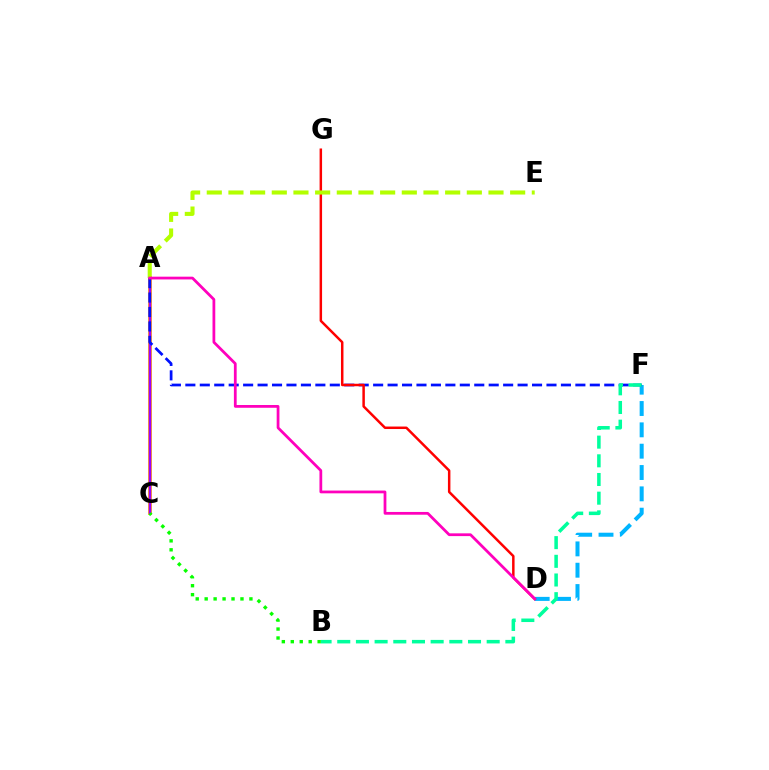{('A', 'C'): [{'color': '#ffa500', 'line_style': 'solid', 'thickness': 2.68}, {'color': '#9b00ff', 'line_style': 'solid', 'thickness': 1.76}], ('D', 'F'): [{'color': '#00b5ff', 'line_style': 'dashed', 'thickness': 2.9}], ('A', 'F'): [{'color': '#0010ff', 'line_style': 'dashed', 'thickness': 1.96}], ('B', 'F'): [{'color': '#00ff9d', 'line_style': 'dashed', 'thickness': 2.54}], ('D', 'G'): [{'color': '#ff0000', 'line_style': 'solid', 'thickness': 1.79}], ('A', 'E'): [{'color': '#b3ff00', 'line_style': 'dashed', 'thickness': 2.94}], ('B', 'C'): [{'color': '#08ff00', 'line_style': 'dotted', 'thickness': 2.43}], ('A', 'D'): [{'color': '#ff00bd', 'line_style': 'solid', 'thickness': 1.99}]}